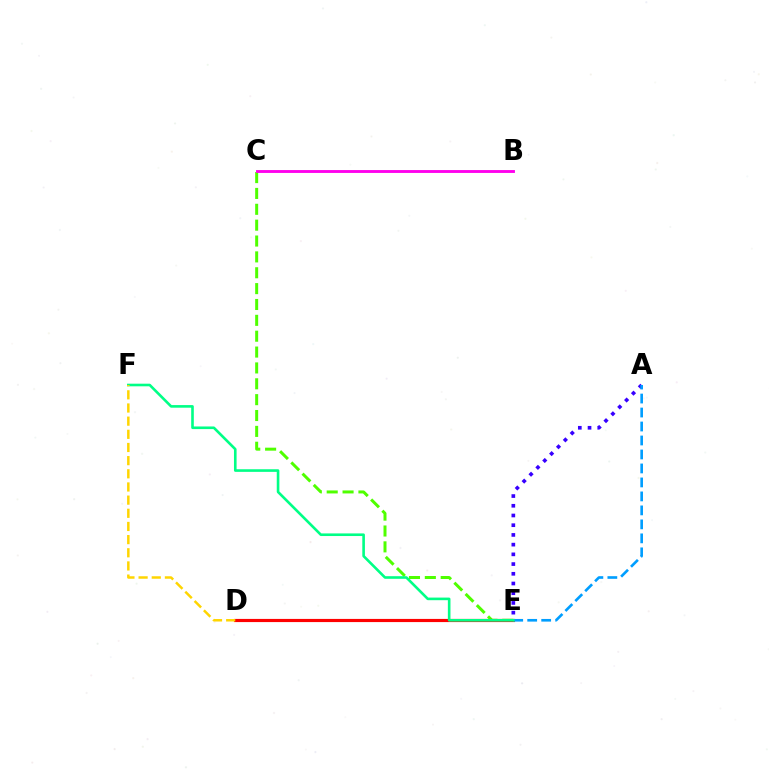{('C', 'E'): [{'color': '#4fff00', 'line_style': 'dashed', 'thickness': 2.15}], ('A', 'E'): [{'color': '#3700ff', 'line_style': 'dotted', 'thickness': 2.64}, {'color': '#009eff', 'line_style': 'dashed', 'thickness': 1.9}], ('D', 'E'): [{'color': '#ff0000', 'line_style': 'solid', 'thickness': 2.28}], ('B', 'C'): [{'color': '#ff00ed', 'line_style': 'solid', 'thickness': 2.07}], ('E', 'F'): [{'color': '#00ff86', 'line_style': 'solid', 'thickness': 1.88}], ('D', 'F'): [{'color': '#ffd500', 'line_style': 'dashed', 'thickness': 1.79}]}